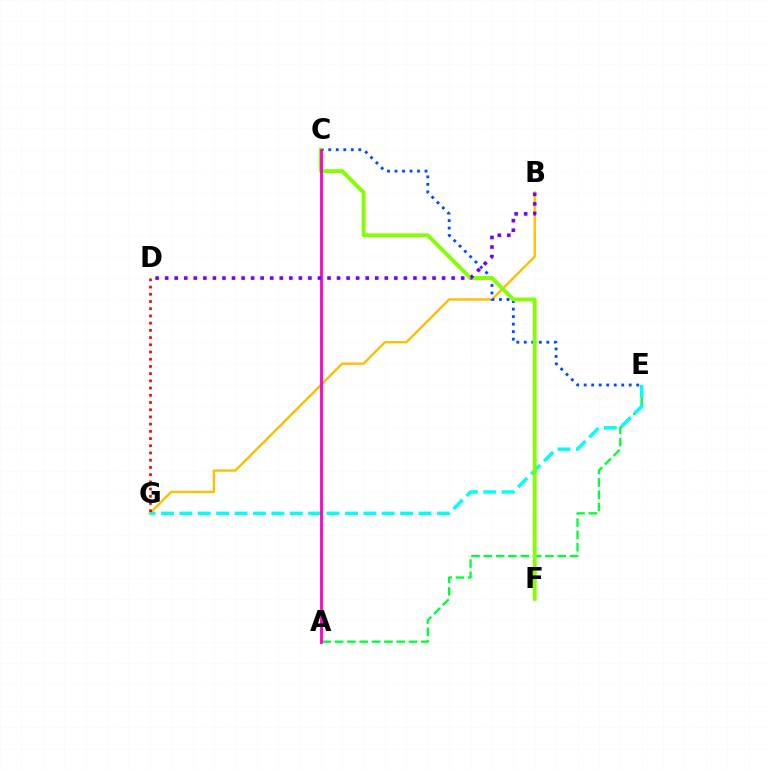{('A', 'E'): [{'color': '#00ff39', 'line_style': 'dashed', 'thickness': 1.67}], ('B', 'G'): [{'color': '#ffbd00', 'line_style': 'solid', 'thickness': 1.69}], ('E', 'G'): [{'color': '#00fff6', 'line_style': 'dashed', 'thickness': 2.5}], ('C', 'E'): [{'color': '#004bff', 'line_style': 'dotted', 'thickness': 2.04}], ('C', 'F'): [{'color': '#84ff00', 'line_style': 'solid', 'thickness': 2.8}], ('A', 'C'): [{'color': '#ff00cf', 'line_style': 'solid', 'thickness': 2.04}], ('D', 'G'): [{'color': '#ff0000', 'line_style': 'dotted', 'thickness': 1.96}], ('B', 'D'): [{'color': '#7200ff', 'line_style': 'dotted', 'thickness': 2.59}]}